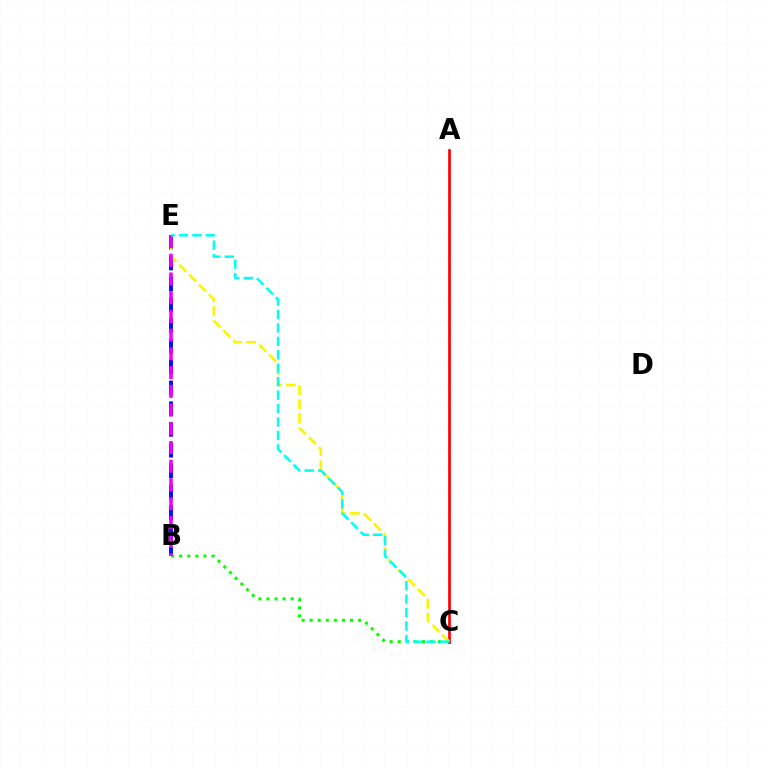{('B', 'E'): [{'color': '#0010ff', 'line_style': 'dashed', 'thickness': 2.83}, {'color': '#ee00ff', 'line_style': 'dashed', 'thickness': 2.54}], ('B', 'C'): [{'color': '#08ff00', 'line_style': 'dotted', 'thickness': 2.19}], ('A', 'C'): [{'color': '#ff0000', 'line_style': 'solid', 'thickness': 1.95}], ('C', 'E'): [{'color': '#fcf500', 'line_style': 'dashed', 'thickness': 1.9}, {'color': '#00fff6', 'line_style': 'dashed', 'thickness': 1.83}]}